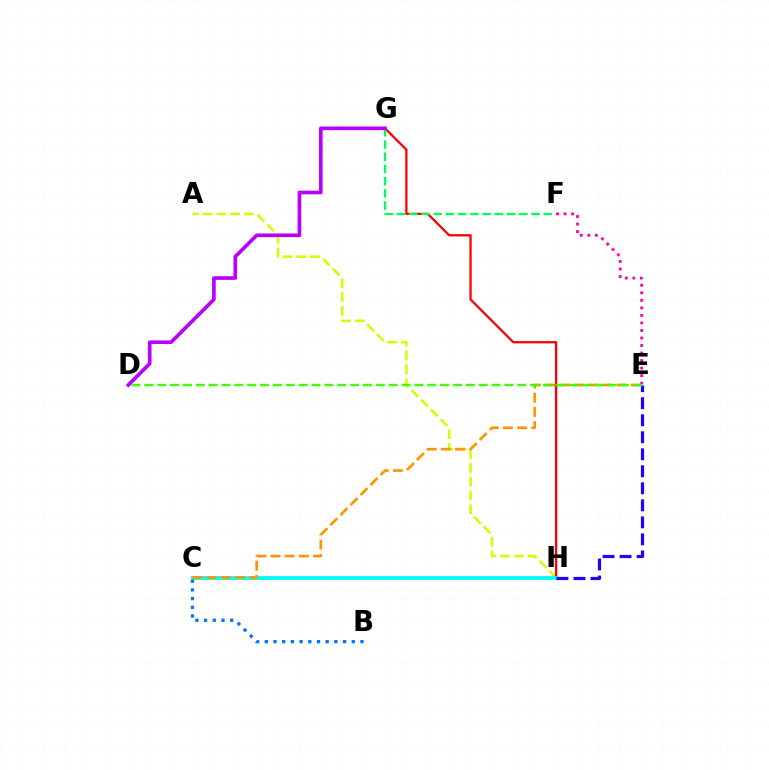{('A', 'H'): [{'color': '#d1ff00', 'line_style': 'dashed', 'thickness': 1.87}], ('G', 'H'): [{'color': '#ff0000', 'line_style': 'solid', 'thickness': 1.65}], ('C', 'H'): [{'color': '#00fff6', 'line_style': 'solid', 'thickness': 2.74}], ('C', 'E'): [{'color': '#ff9400', 'line_style': 'dashed', 'thickness': 1.93}], ('E', 'H'): [{'color': '#2500ff', 'line_style': 'dashed', 'thickness': 2.31}], ('F', 'G'): [{'color': '#00ff5c', 'line_style': 'dashed', 'thickness': 1.66}], ('B', 'C'): [{'color': '#0074ff', 'line_style': 'dotted', 'thickness': 2.36}], ('D', 'G'): [{'color': '#b900ff', 'line_style': 'solid', 'thickness': 2.63}], ('E', 'F'): [{'color': '#ff00ac', 'line_style': 'dotted', 'thickness': 2.04}], ('D', 'E'): [{'color': '#3dff00', 'line_style': 'dashed', 'thickness': 1.75}]}